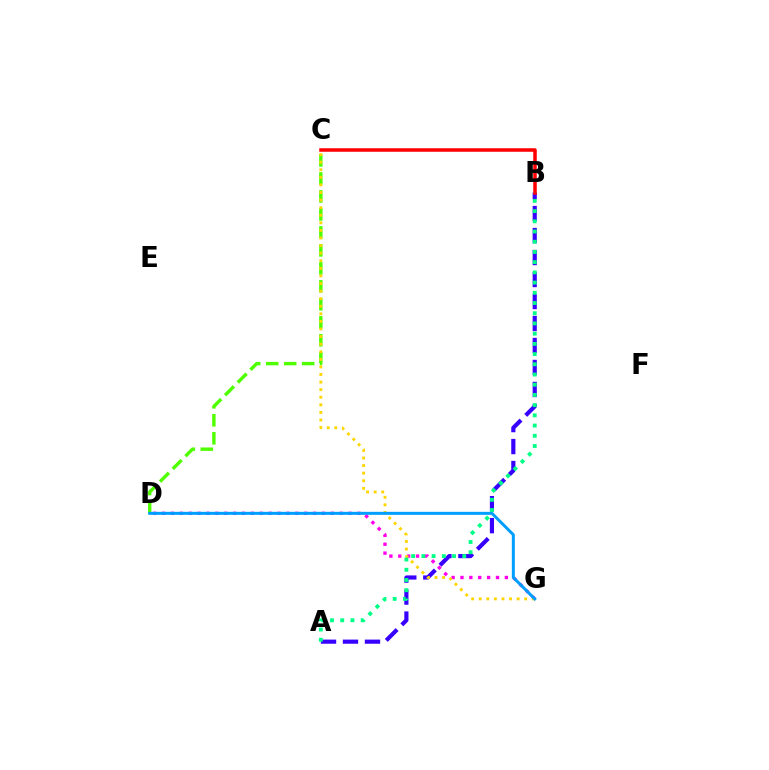{('A', 'B'): [{'color': '#3700ff', 'line_style': 'dashed', 'thickness': 2.99}, {'color': '#00ff86', 'line_style': 'dotted', 'thickness': 2.78}], ('C', 'D'): [{'color': '#4fff00', 'line_style': 'dashed', 'thickness': 2.44}], ('B', 'C'): [{'color': '#ff0000', 'line_style': 'solid', 'thickness': 2.54}], ('D', 'G'): [{'color': '#ff00ed', 'line_style': 'dotted', 'thickness': 2.41}, {'color': '#009eff', 'line_style': 'solid', 'thickness': 2.15}], ('C', 'G'): [{'color': '#ffd500', 'line_style': 'dotted', 'thickness': 2.06}]}